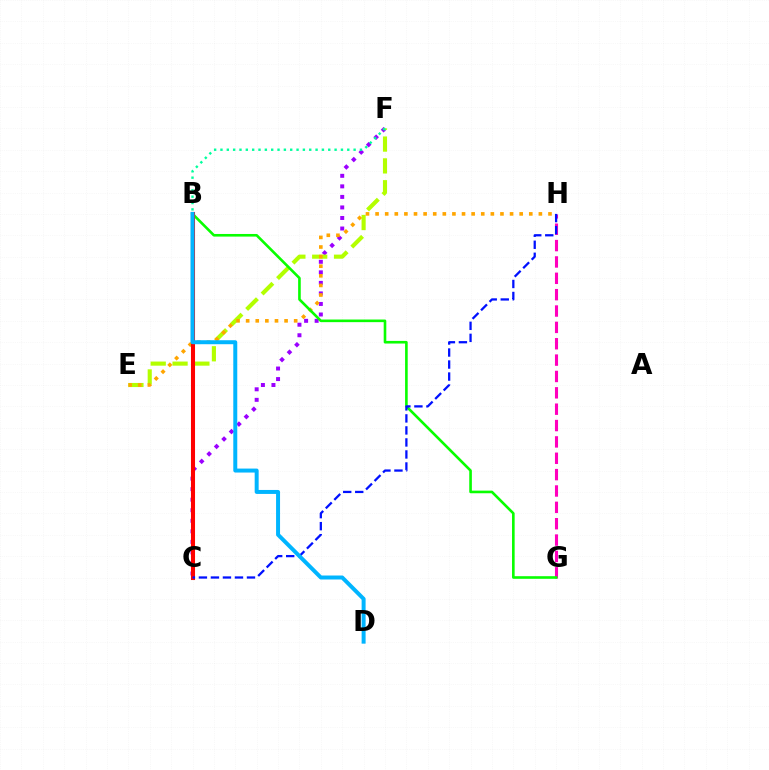{('C', 'F'): [{'color': '#9b00ff', 'line_style': 'dotted', 'thickness': 2.86}], ('G', 'H'): [{'color': '#ff00bd', 'line_style': 'dashed', 'thickness': 2.22}], ('E', 'F'): [{'color': '#b3ff00', 'line_style': 'dashed', 'thickness': 2.97}], ('E', 'H'): [{'color': '#ffa500', 'line_style': 'dotted', 'thickness': 2.61}], ('B', 'G'): [{'color': '#08ff00', 'line_style': 'solid', 'thickness': 1.89}], ('B', 'C'): [{'color': '#ff0000', 'line_style': 'solid', 'thickness': 2.92}], ('C', 'H'): [{'color': '#0010ff', 'line_style': 'dashed', 'thickness': 1.63}], ('B', 'D'): [{'color': '#00b5ff', 'line_style': 'solid', 'thickness': 2.86}], ('B', 'F'): [{'color': '#00ff9d', 'line_style': 'dotted', 'thickness': 1.72}]}